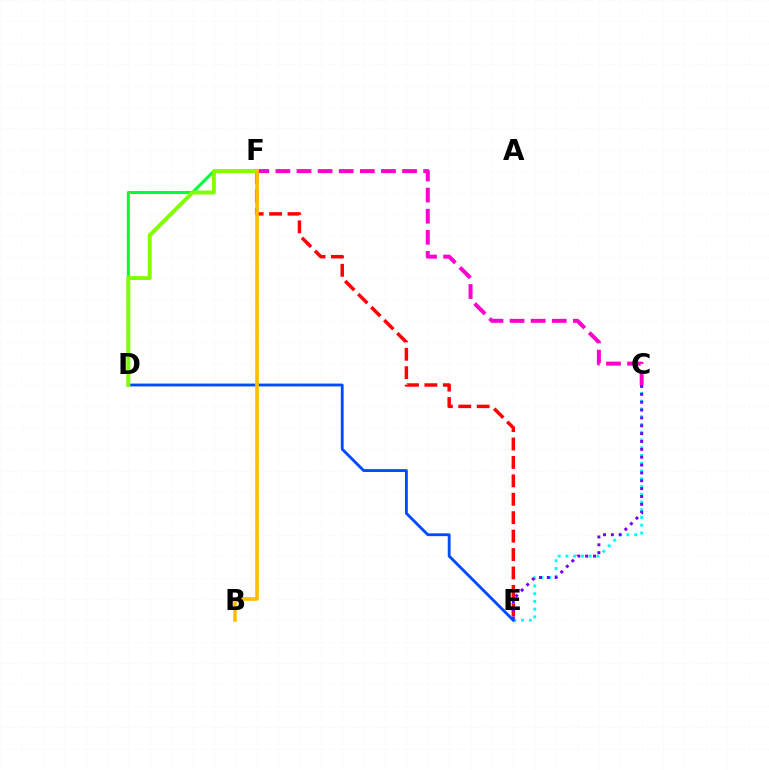{('C', 'E'): [{'color': '#00fff6', 'line_style': 'dotted', 'thickness': 2.11}, {'color': '#7200ff', 'line_style': 'dotted', 'thickness': 2.13}], ('D', 'F'): [{'color': '#00ff39', 'line_style': 'solid', 'thickness': 2.18}, {'color': '#84ff00', 'line_style': 'solid', 'thickness': 2.84}], ('E', 'F'): [{'color': '#ff0000', 'line_style': 'dashed', 'thickness': 2.5}], ('C', 'F'): [{'color': '#ff00cf', 'line_style': 'dashed', 'thickness': 2.87}], ('D', 'E'): [{'color': '#004bff', 'line_style': 'solid', 'thickness': 2.04}], ('B', 'F'): [{'color': '#ffbd00', 'line_style': 'solid', 'thickness': 2.63}]}